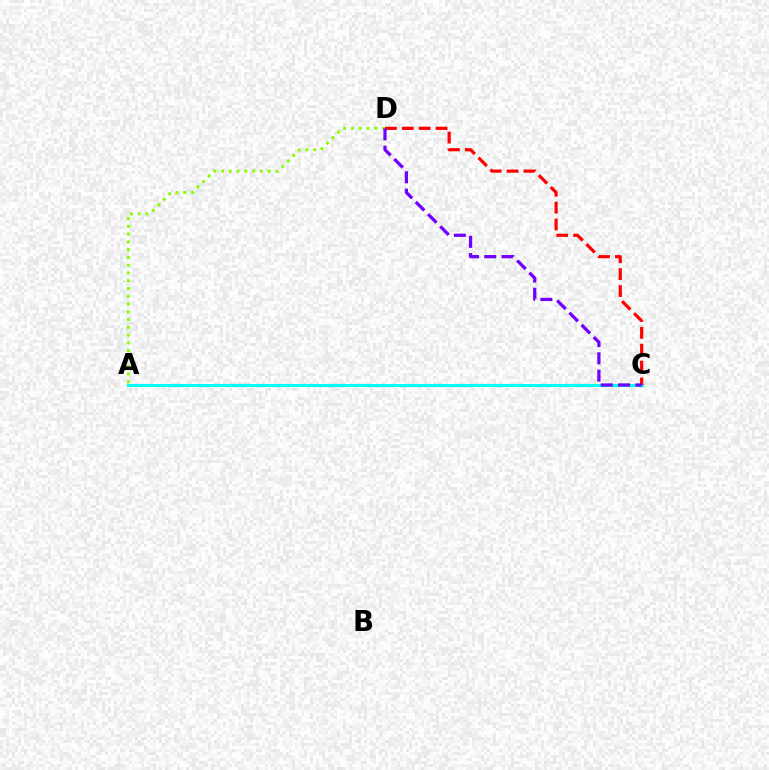{('A', 'D'): [{'color': '#84ff00', 'line_style': 'dotted', 'thickness': 2.11}], ('A', 'C'): [{'color': '#00fff6', 'line_style': 'solid', 'thickness': 2.23}], ('C', 'D'): [{'color': '#ff0000', 'line_style': 'dashed', 'thickness': 2.29}, {'color': '#7200ff', 'line_style': 'dashed', 'thickness': 2.35}]}